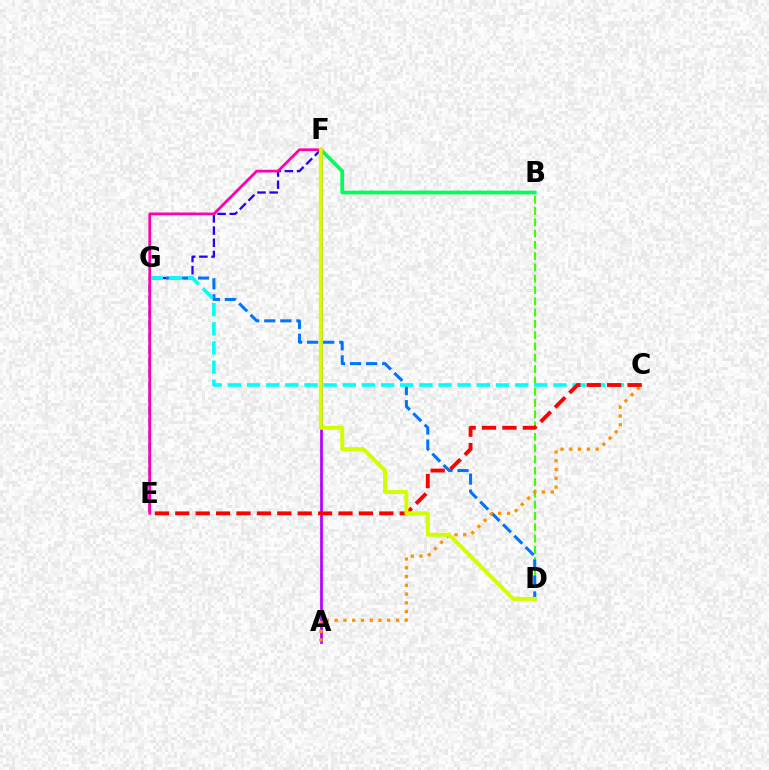{('B', 'F'): [{'color': '#00ff5c', 'line_style': 'solid', 'thickness': 2.68}], ('E', 'F'): [{'color': '#2500ff', 'line_style': 'dashed', 'thickness': 1.66}, {'color': '#ff00ac', 'line_style': 'solid', 'thickness': 1.97}], ('B', 'D'): [{'color': '#3dff00', 'line_style': 'dashed', 'thickness': 1.53}], ('D', 'G'): [{'color': '#0074ff', 'line_style': 'dashed', 'thickness': 2.18}], ('C', 'G'): [{'color': '#00fff6', 'line_style': 'dashed', 'thickness': 2.6}], ('A', 'F'): [{'color': '#b900ff', 'line_style': 'solid', 'thickness': 1.97}], ('A', 'C'): [{'color': '#ff9400', 'line_style': 'dotted', 'thickness': 2.38}], ('C', 'E'): [{'color': '#ff0000', 'line_style': 'dashed', 'thickness': 2.77}], ('D', 'F'): [{'color': '#d1ff00', 'line_style': 'solid', 'thickness': 2.88}]}